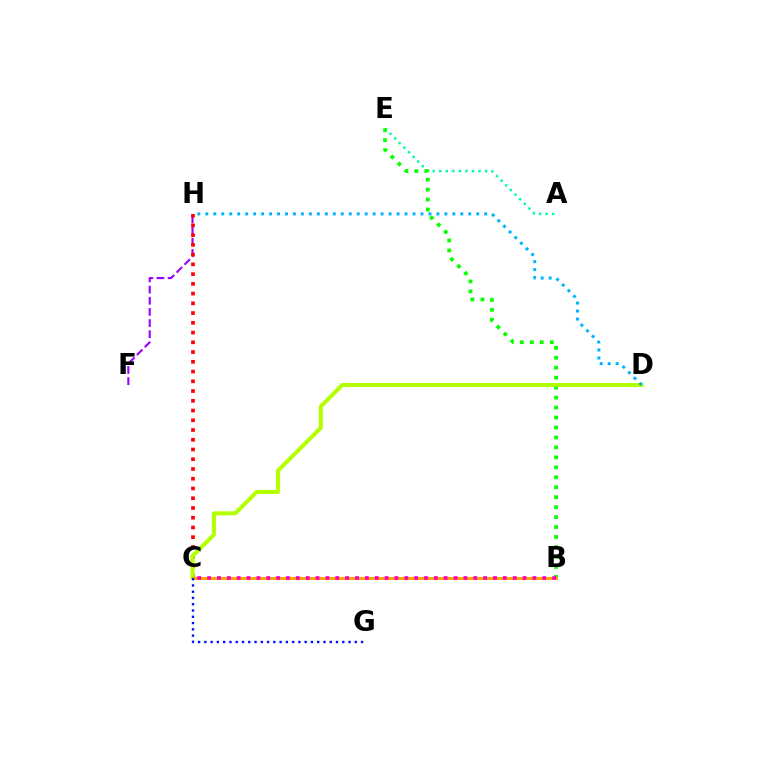{('F', 'H'): [{'color': '#9b00ff', 'line_style': 'dashed', 'thickness': 1.51}], ('A', 'E'): [{'color': '#00ff9d', 'line_style': 'dotted', 'thickness': 1.77}], ('C', 'H'): [{'color': '#ff0000', 'line_style': 'dotted', 'thickness': 2.65}], ('B', 'E'): [{'color': '#08ff00', 'line_style': 'dotted', 'thickness': 2.71}], ('C', 'D'): [{'color': '#b3ff00', 'line_style': 'solid', 'thickness': 2.91}], ('B', 'C'): [{'color': '#ffa500', 'line_style': 'solid', 'thickness': 2.11}, {'color': '#ff00bd', 'line_style': 'dotted', 'thickness': 2.68}], ('C', 'G'): [{'color': '#0010ff', 'line_style': 'dotted', 'thickness': 1.7}], ('D', 'H'): [{'color': '#00b5ff', 'line_style': 'dotted', 'thickness': 2.16}]}